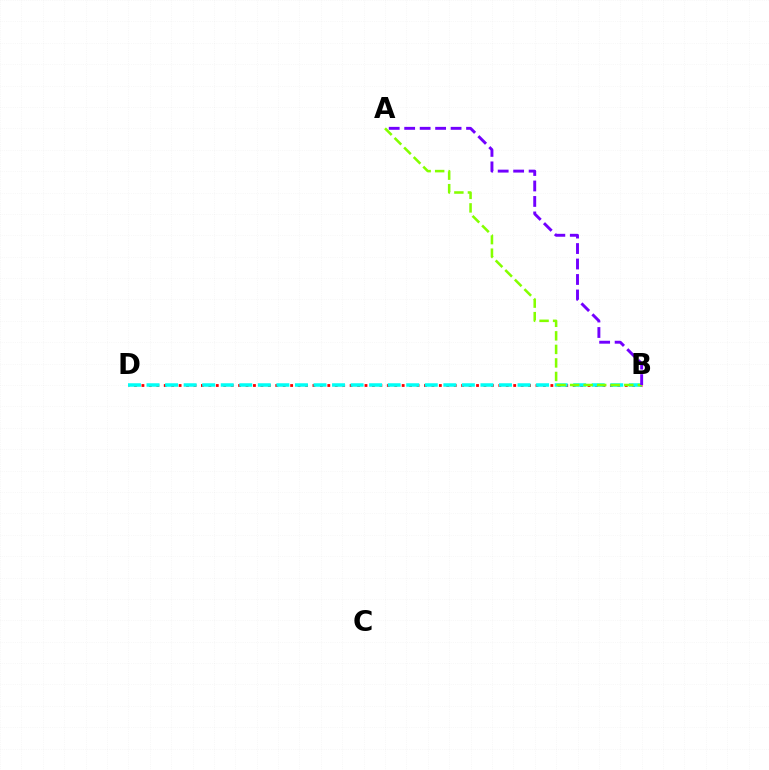{('B', 'D'): [{'color': '#ff0000', 'line_style': 'dotted', 'thickness': 2.02}, {'color': '#00fff6', 'line_style': 'dashed', 'thickness': 2.52}], ('A', 'B'): [{'color': '#84ff00', 'line_style': 'dashed', 'thickness': 1.84}, {'color': '#7200ff', 'line_style': 'dashed', 'thickness': 2.1}]}